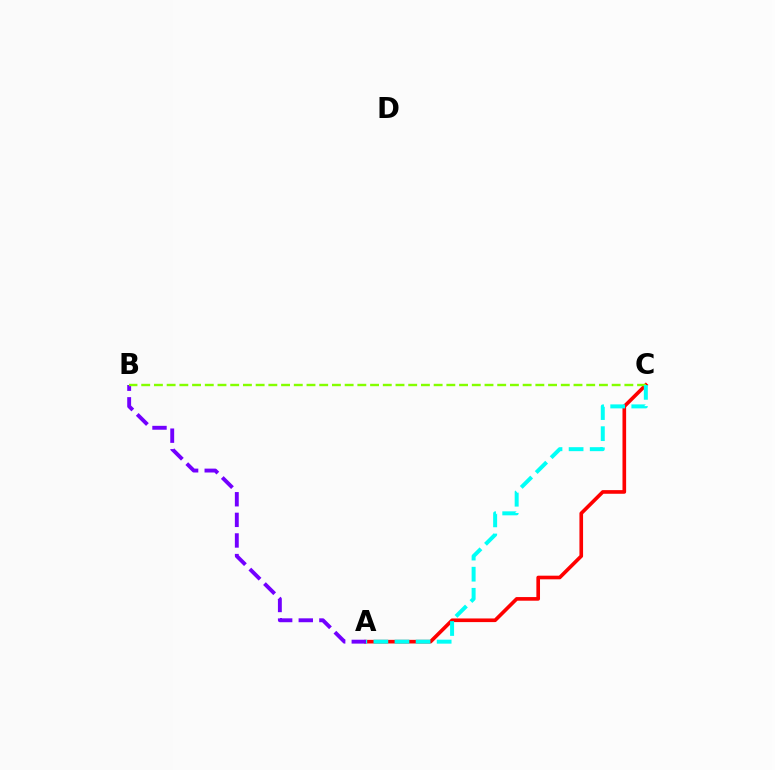{('A', 'C'): [{'color': '#ff0000', 'line_style': 'solid', 'thickness': 2.62}, {'color': '#00fff6', 'line_style': 'dashed', 'thickness': 2.87}], ('A', 'B'): [{'color': '#7200ff', 'line_style': 'dashed', 'thickness': 2.8}], ('B', 'C'): [{'color': '#84ff00', 'line_style': 'dashed', 'thickness': 1.73}]}